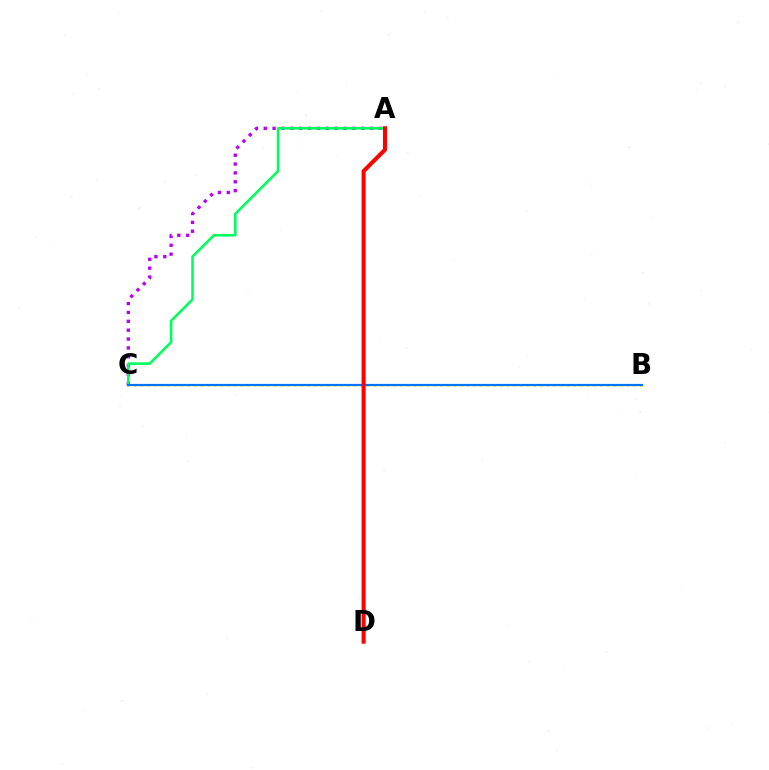{('A', 'C'): [{'color': '#b900ff', 'line_style': 'dotted', 'thickness': 2.41}, {'color': '#00ff5c', 'line_style': 'solid', 'thickness': 1.87}], ('B', 'C'): [{'color': '#d1ff00', 'line_style': 'dotted', 'thickness': 1.81}, {'color': '#0074ff', 'line_style': 'solid', 'thickness': 1.59}], ('A', 'D'): [{'color': '#ff0000', 'line_style': 'solid', 'thickness': 2.93}]}